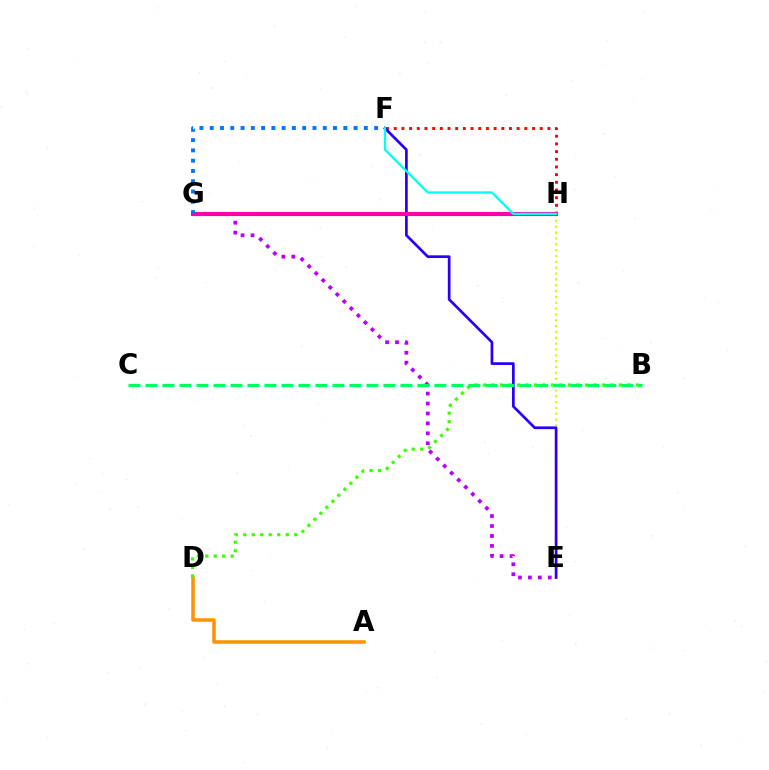{('E', 'G'): [{'color': '#b900ff', 'line_style': 'dotted', 'thickness': 2.7}], ('E', 'H'): [{'color': '#d1ff00', 'line_style': 'dotted', 'thickness': 1.59}], ('A', 'D'): [{'color': '#ff9400', 'line_style': 'solid', 'thickness': 2.55}], ('B', 'D'): [{'color': '#3dff00', 'line_style': 'dotted', 'thickness': 2.31}], ('F', 'H'): [{'color': '#ff0000', 'line_style': 'dotted', 'thickness': 2.09}, {'color': '#00fff6', 'line_style': 'solid', 'thickness': 1.67}], ('E', 'F'): [{'color': '#2500ff', 'line_style': 'solid', 'thickness': 1.95}], ('G', 'H'): [{'color': '#ff00ac', 'line_style': 'solid', 'thickness': 2.99}], ('F', 'G'): [{'color': '#0074ff', 'line_style': 'dotted', 'thickness': 2.79}], ('B', 'C'): [{'color': '#00ff5c', 'line_style': 'dashed', 'thickness': 2.31}]}